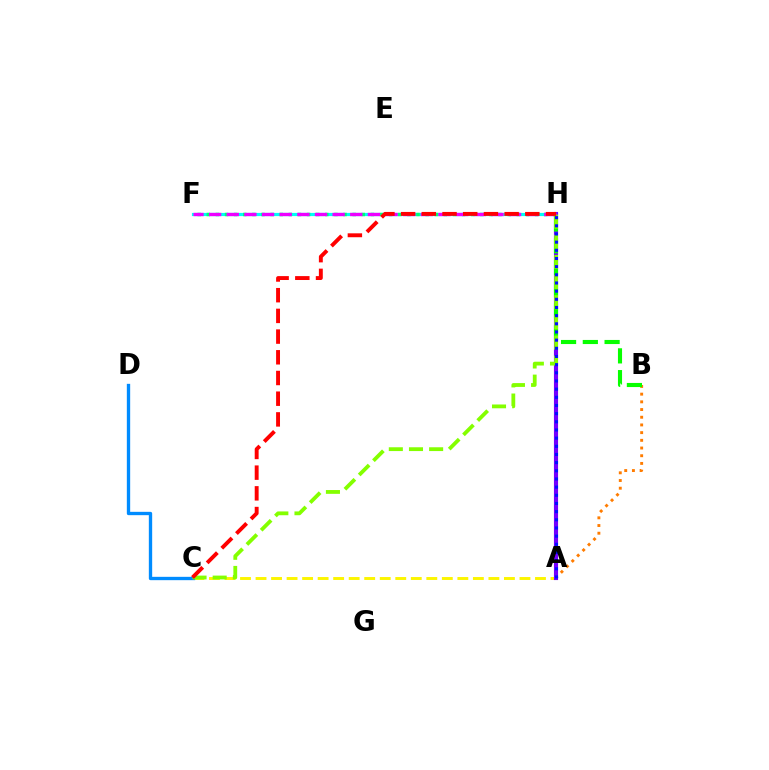{('F', 'H'): [{'color': '#00fff6', 'line_style': 'solid', 'thickness': 2.3}, {'color': '#00ff74', 'line_style': 'dotted', 'thickness': 2.48}, {'color': '#ee00ff', 'line_style': 'dashed', 'thickness': 2.4}], ('A', 'C'): [{'color': '#fcf500', 'line_style': 'dashed', 'thickness': 2.11}], ('A', 'B'): [{'color': '#ff7c00', 'line_style': 'dotted', 'thickness': 2.09}], ('A', 'H'): [{'color': '#ff0094', 'line_style': 'solid', 'thickness': 2.85}, {'color': '#7200ff', 'line_style': 'solid', 'thickness': 2.97}, {'color': '#0010ff', 'line_style': 'dotted', 'thickness': 2.22}], ('C', 'D'): [{'color': '#008cff', 'line_style': 'solid', 'thickness': 2.4}], ('B', 'H'): [{'color': '#08ff00', 'line_style': 'dashed', 'thickness': 2.96}], ('C', 'H'): [{'color': '#84ff00', 'line_style': 'dashed', 'thickness': 2.74}, {'color': '#ff0000', 'line_style': 'dashed', 'thickness': 2.81}]}